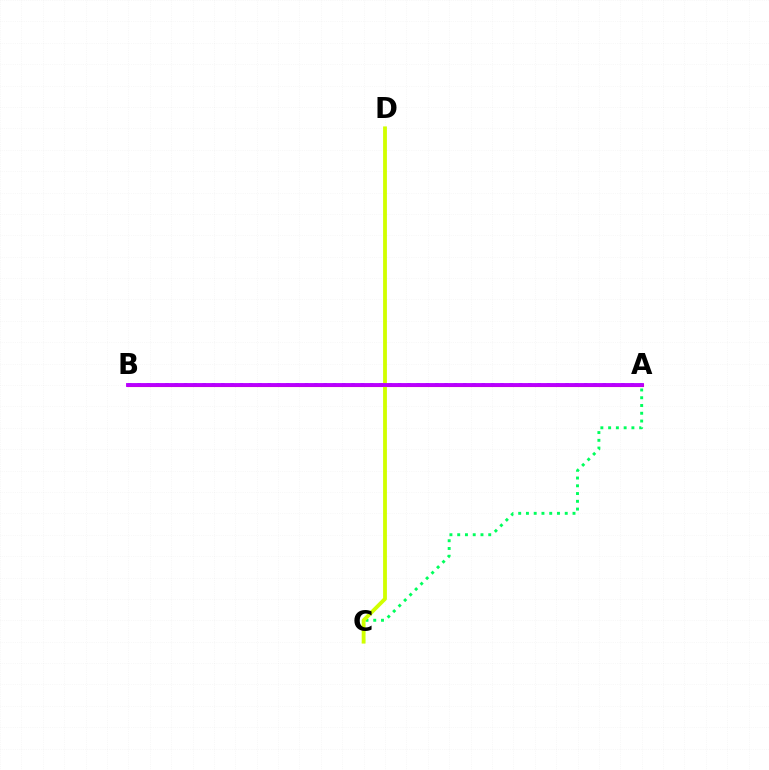{('A', 'B'): [{'color': '#0074ff', 'line_style': 'dotted', 'thickness': 2.53}, {'color': '#ff0000', 'line_style': 'solid', 'thickness': 2.22}, {'color': '#b900ff', 'line_style': 'solid', 'thickness': 2.78}], ('A', 'C'): [{'color': '#00ff5c', 'line_style': 'dotted', 'thickness': 2.11}], ('C', 'D'): [{'color': '#d1ff00', 'line_style': 'solid', 'thickness': 2.75}]}